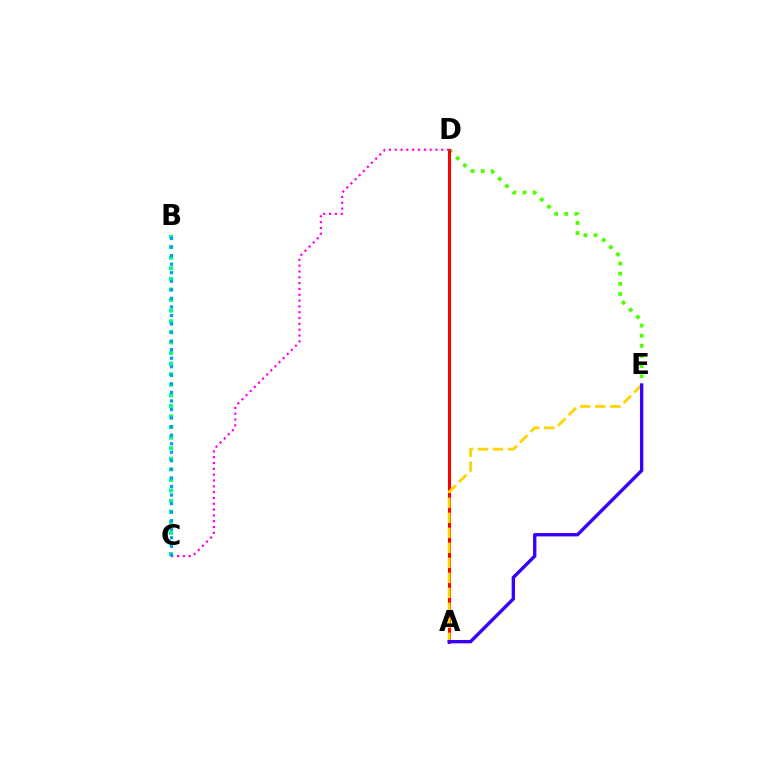{('D', 'E'): [{'color': '#4fff00', 'line_style': 'dotted', 'thickness': 2.75}], ('A', 'D'): [{'color': '#ff0000', 'line_style': 'solid', 'thickness': 2.19}], ('B', 'C'): [{'color': '#00ff86', 'line_style': 'dotted', 'thickness': 2.87}, {'color': '#009eff', 'line_style': 'dotted', 'thickness': 2.32}], ('C', 'D'): [{'color': '#ff00ed', 'line_style': 'dotted', 'thickness': 1.58}], ('A', 'E'): [{'color': '#ffd500', 'line_style': 'dashed', 'thickness': 2.04}, {'color': '#3700ff', 'line_style': 'solid', 'thickness': 2.42}]}